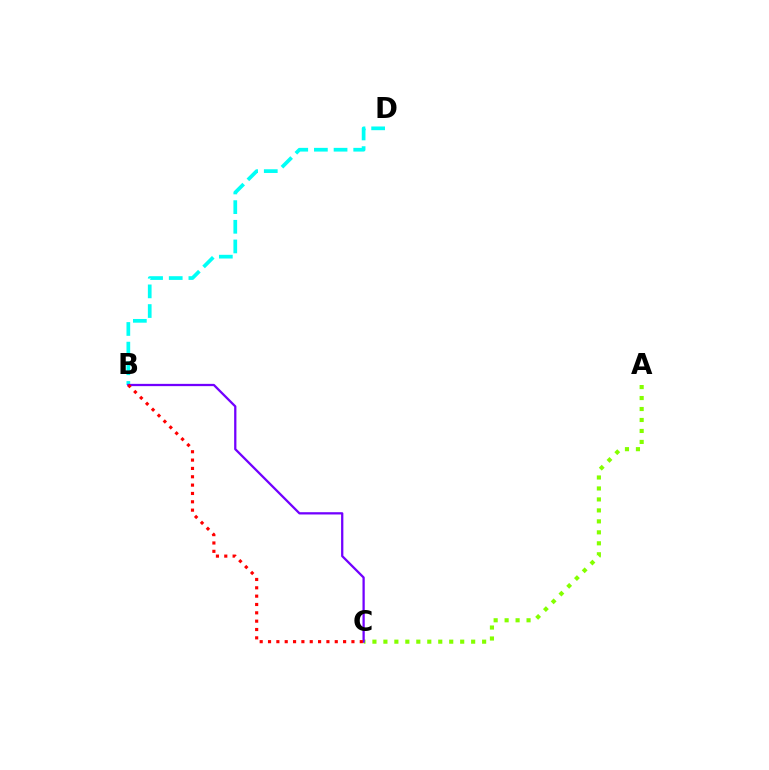{('B', 'D'): [{'color': '#00fff6', 'line_style': 'dashed', 'thickness': 2.67}], ('A', 'C'): [{'color': '#84ff00', 'line_style': 'dotted', 'thickness': 2.98}], ('B', 'C'): [{'color': '#7200ff', 'line_style': 'solid', 'thickness': 1.63}, {'color': '#ff0000', 'line_style': 'dotted', 'thickness': 2.27}]}